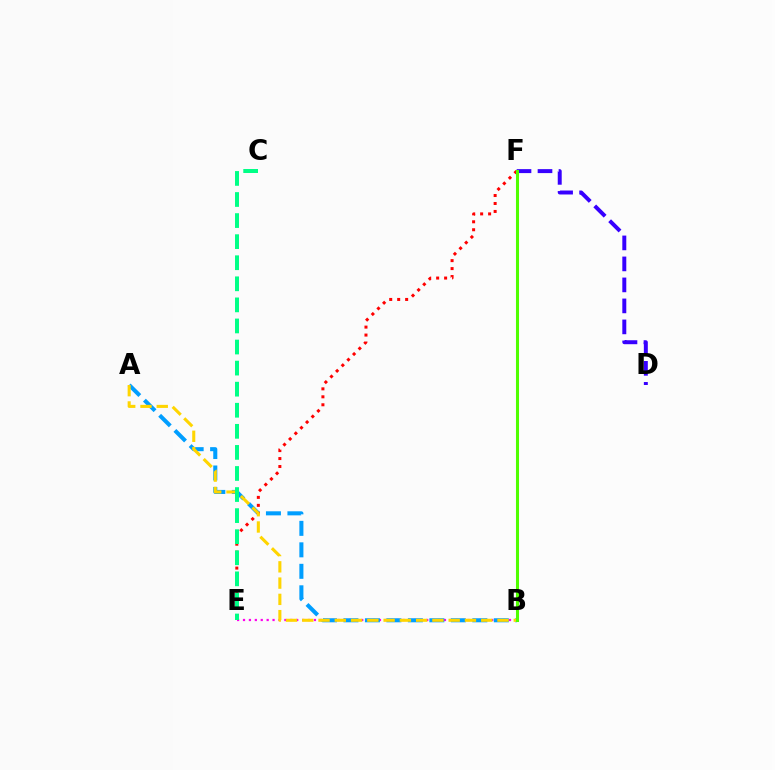{('B', 'E'): [{'color': '#ff00ed', 'line_style': 'dotted', 'thickness': 1.61}], ('A', 'B'): [{'color': '#009eff', 'line_style': 'dashed', 'thickness': 2.92}, {'color': '#ffd500', 'line_style': 'dashed', 'thickness': 2.21}], ('E', 'F'): [{'color': '#ff0000', 'line_style': 'dotted', 'thickness': 2.16}], ('C', 'E'): [{'color': '#00ff86', 'line_style': 'dashed', 'thickness': 2.86}], ('D', 'F'): [{'color': '#3700ff', 'line_style': 'dashed', 'thickness': 2.85}], ('B', 'F'): [{'color': '#4fff00', 'line_style': 'solid', 'thickness': 2.2}]}